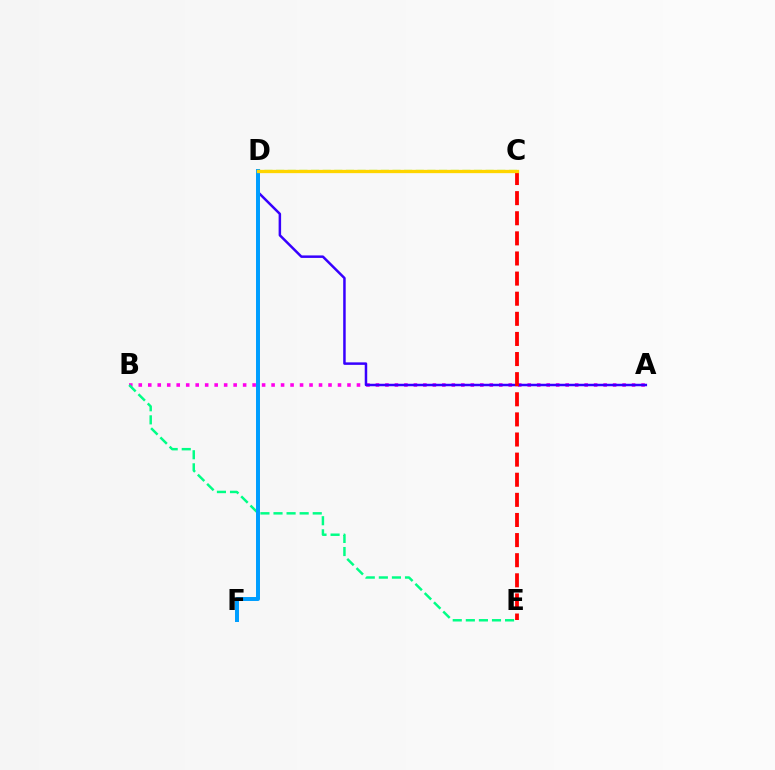{('A', 'B'): [{'color': '#ff00ed', 'line_style': 'dotted', 'thickness': 2.58}], ('B', 'E'): [{'color': '#00ff86', 'line_style': 'dashed', 'thickness': 1.78}], ('A', 'D'): [{'color': '#3700ff', 'line_style': 'solid', 'thickness': 1.8}], ('D', 'F'): [{'color': '#009eff', 'line_style': 'solid', 'thickness': 2.86}], ('C', 'D'): [{'color': '#4fff00', 'line_style': 'dashed', 'thickness': 1.58}, {'color': '#ffd500', 'line_style': 'solid', 'thickness': 2.37}], ('C', 'E'): [{'color': '#ff0000', 'line_style': 'dashed', 'thickness': 2.73}]}